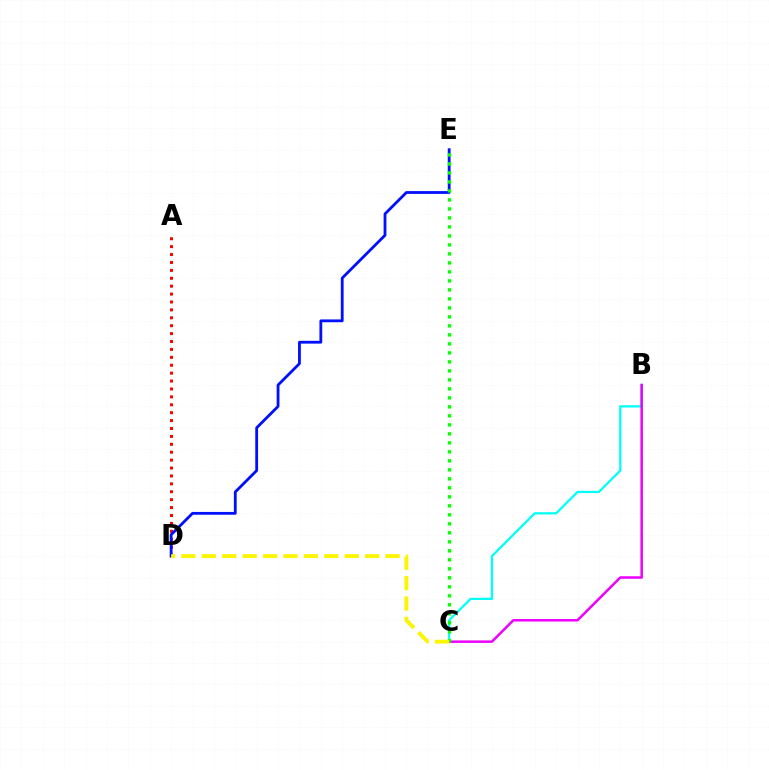{('A', 'D'): [{'color': '#ff0000', 'line_style': 'dotted', 'thickness': 2.15}], ('B', 'C'): [{'color': '#00fff6', 'line_style': 'solid', 'thickness': 1.63}, {'color': '#ee00ff', 'line_style': 'solid', 'thickness': 1.8}], ('D', 'E'): [{'color': '#0010ff', 'line_style': 'solid', 'thickness': 2.02}], ('C', 'E'): [{'color': '#08ff00', 'line_style': 'dotted', 'thickness': 2.44}], ('C', 'D'): [{'color': '#fcf500', 'line_style': 'dashed', 'thickness': 2.77}]}